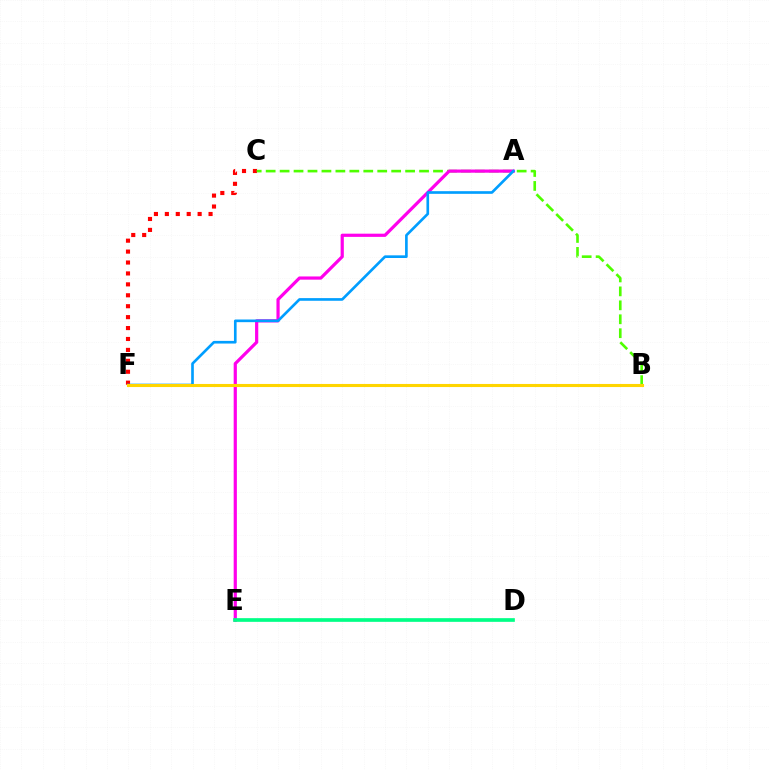{('C', 'F'): [{'color': '#ff0000', 'line_style': 'dotted', 'thickness': 2.97}], ('B', 'C'): [{'color': '#4fff00', 'line_style': 'dashed', 'thickness': 1.89}], ('A', 'E'): [{'color': '#ff00ed', 'line_style': 'solid', 'thickness': 2.31}], ('B', 'F'): [{'color': '#3700ff', 'line_style': 'dotted', 'thickness': 1.99}, {'color': '#ffd500', 'line_style': 'solid', 'thickness': 2.22}], ('A', 'F'): [{'color': '#009eff', 'line_style': 'solid', 'thickness': 1.91}], ('D', 'E'): [{'color': '#00ff86', 'line_style': 'solid', 'thickness': 2.65}]}